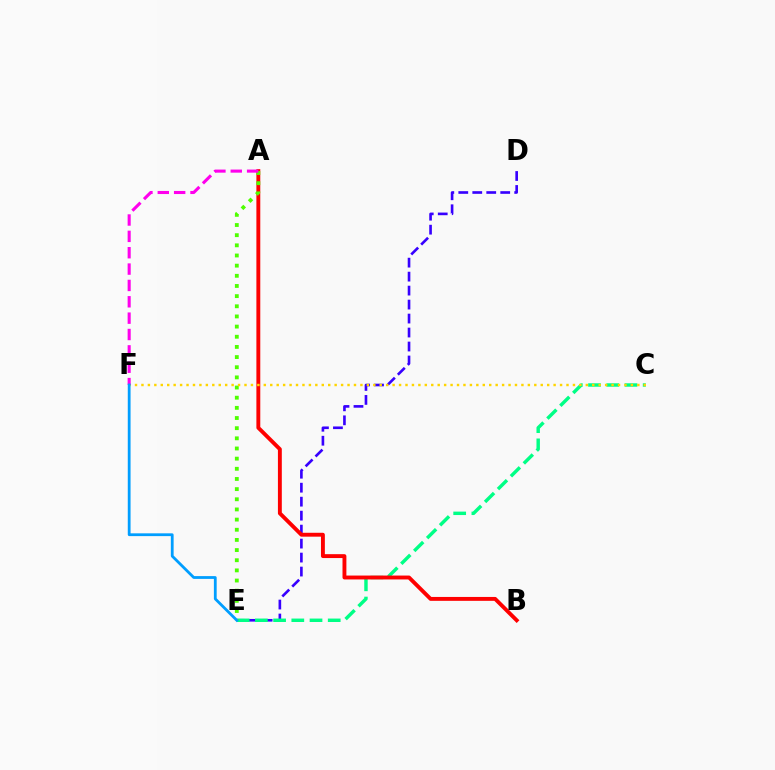{('D', 'E'): [{'color': '#3700ff', 'line_style': 'dashed', 'thickness': 1.9}], ('C', 'E'): [{'color': '#00ff86', 'line_style': 'dashed', 'thickness': 2.47}], ('A', 'B'): [{'color': '#ff0000', 'line_style': 'solid', 'thickness': 2.8}], ('A', 'E'): [{'color': '#4fff00', 'line_style': 'dotted', 'thickness': 2.76}], ('C', 'F'): [{'color': '#ffd500', 'line_style': 'dotted', 'thickness': 1.75}], ('A', 'F'): [{'color': '#ff00ed', 'line_style': 'dashed', 'thickness': 2.22}], ('E', 'F'): [{'color': '#009eff', 'line_style': 'solid', 'thickness': 2.01}]}